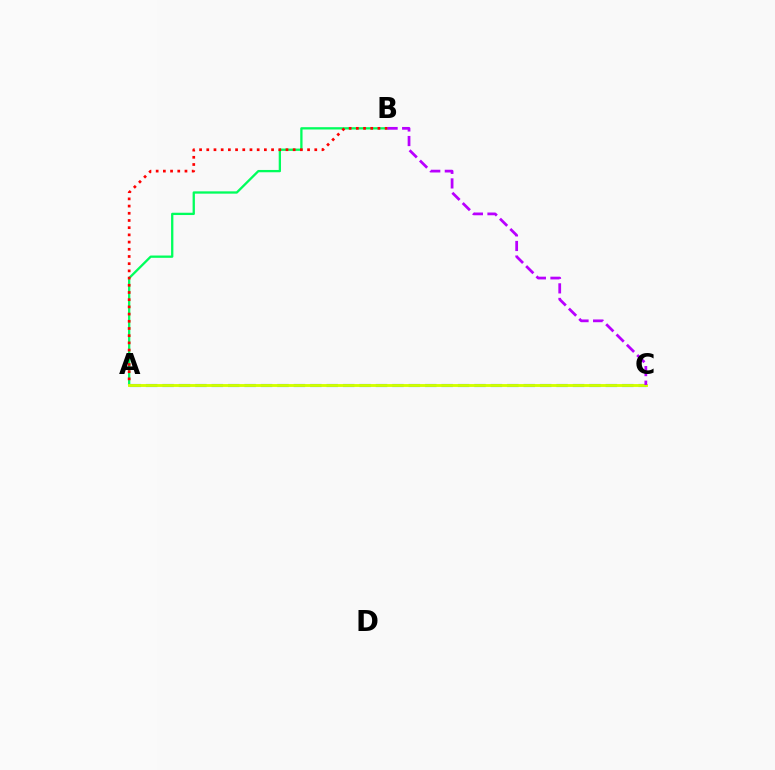{('A', 'B'): [{'color': '#00ff5c', 'line_style': 'solid', 'thickness': 1.66}, {'color': '#ff0000', 'line_style': 'dotted', 'thickness': 1.96}], ('A', 'C'): [{'color': '#0074ff', 'line_style': 'dashed', 'thickness': 2.23}, {'color': '#d1ff00', 'line_style': 'solid', 'thickness': 2.07}], ('B', 'C'): [{'color': '#b900ff', 'line_style': 'dashed', 'thickness': 1.98}]}